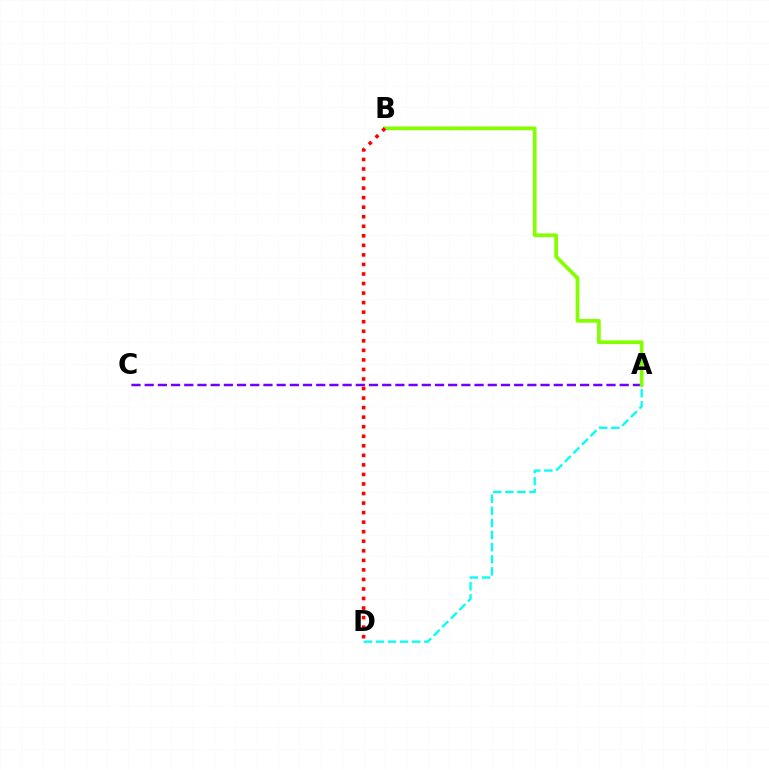{('A', 'C'): [{'color': '#7200ff', 'line_style': 'dashed', 'thickness': 1.79}], ('A', 'B'): [{'color': '#84ff00', 'line_style': 'solid', 'thickness': 2.68}], ('A', 'D'): [{'color': '#00fff6', 'line_style': 'dashed', 'thickness': 1.64}], ('B', 'D'): [{'color': '#ff0000', 'line_style': 'dotted', 'thickness': 2.59}]}